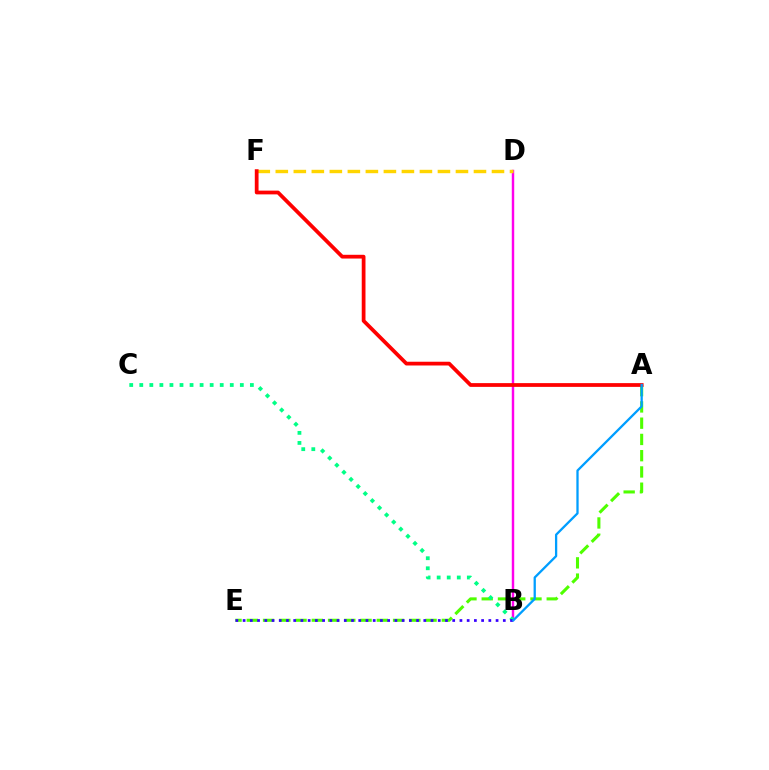{('B', 'D'): [{'color': '#ff00ed', 'line_style': 'solid', 'thickness': 1.75}], ('A', 'E'): [{'color': '#4fff00', 'line_style': 'dashed', 'thickness': 2.21}], ('D', 'F'): [{'color': '#ffd500', 'line_style': 'dashed', 'thickness': 2.45}], ('B', 'C'): [{'color': '#00ff86', 'line_style': 'dotted', 'thickness': 2.73}], ('B', 'E'): [{'color': '#3700ff', 'line_style': 'dotted', 'thickness': 1.96}], ('A', 'F'): [{'color': '#ff0000', 'line_style': 'solid', 'thickness': 2.71}], ('A', 'B'): [{'color': '#009eff', 'line_style': 'solid', 'thickness': 1.65}]}